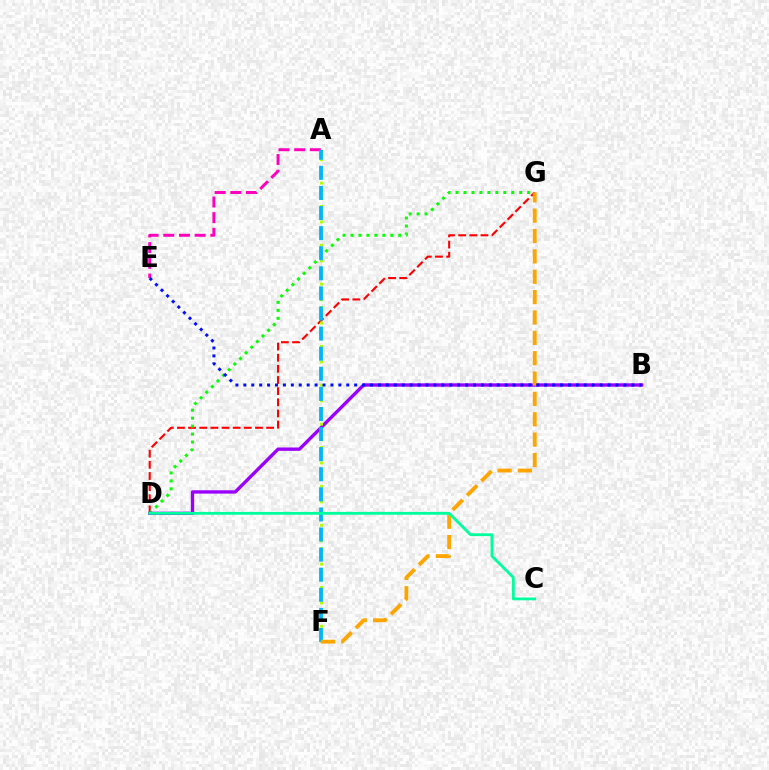{('D', 'G'): [{'color': '#ff0000', 'line_style': 'dashed', 'thickness': 1.51}, {'color': '#08ff00', 'line_style': 'dotted', 'thickness': 2.16}], ('B', 'D'): [{'color': '#9b00ff', 'line_style': 'solid', 'thickness': 2.42}], ('A', 'F'): [{'color': '#b3ff00', 'line_style': 'dotted', 'thickness': 2.11}, {'color': '#00b5ff', 'line_style': 'dashed', 'thickness': 2.73}], ('A', 'E'): [{'color': '#ff00bd', 'line_style': 'dashed', 'thickness': 2.13}], ('F', 'G'): [{'color': '#ffa500', 'line_style': 'dashed', 'thickness': 2.77}], ('C', 'D'): [{'color': '#00ff9d', 'line_style': 'solid', 'thickness': 2.02}], ('B', 'E'): [{'color': '#0010ff', 'line_style': 'dotted', 'thickness': 2.15}]}